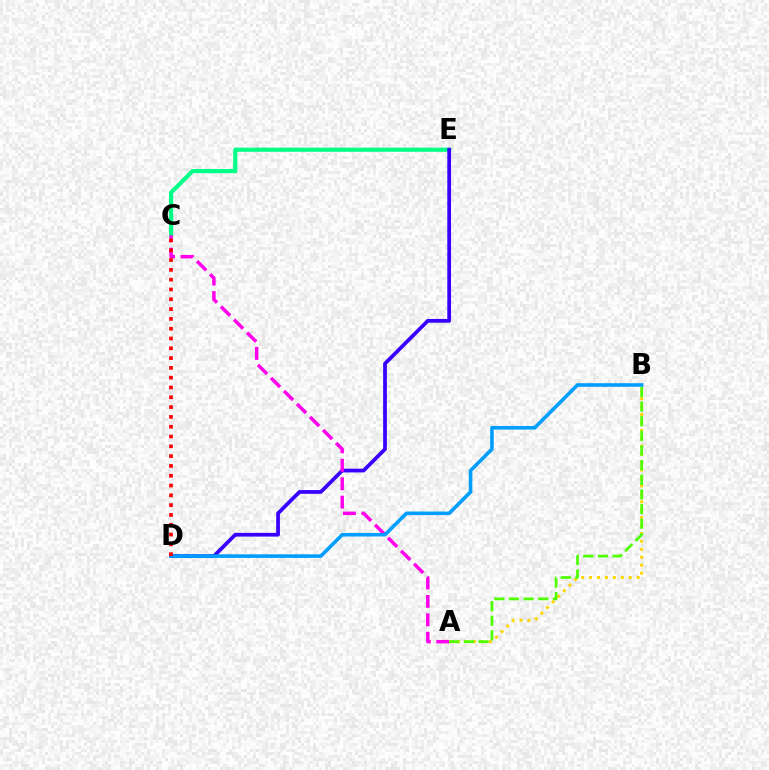{('A', 'B'): [{'color': '#ffd500', 'line_style': 'dotted', 'thickness': 2.15}, {'color': '#4fff00', 'line_style': 'dashed', 'thickness': 1.99}], ('C', 'E'): [{'color': '#00ff86', 'line_style': 'solid', 'thickness': 2.99}], ('D', 'E'): [{'color': '#3700ff', 'line_style': 'solid', 'thickness': 2.69}], ('A', 'C'): [{'color': '#ff00ed', 'line_style': 'dashed', 'thickness': 2.5}], ('B', 'D'): [{'color': '#009eff', 'line_style': 'solid', 'thickness': 2.58}], ('C', 'D'): [{'color': '#ff0000', 'line_style': 'dotted', 'thickness': 2.66}]}